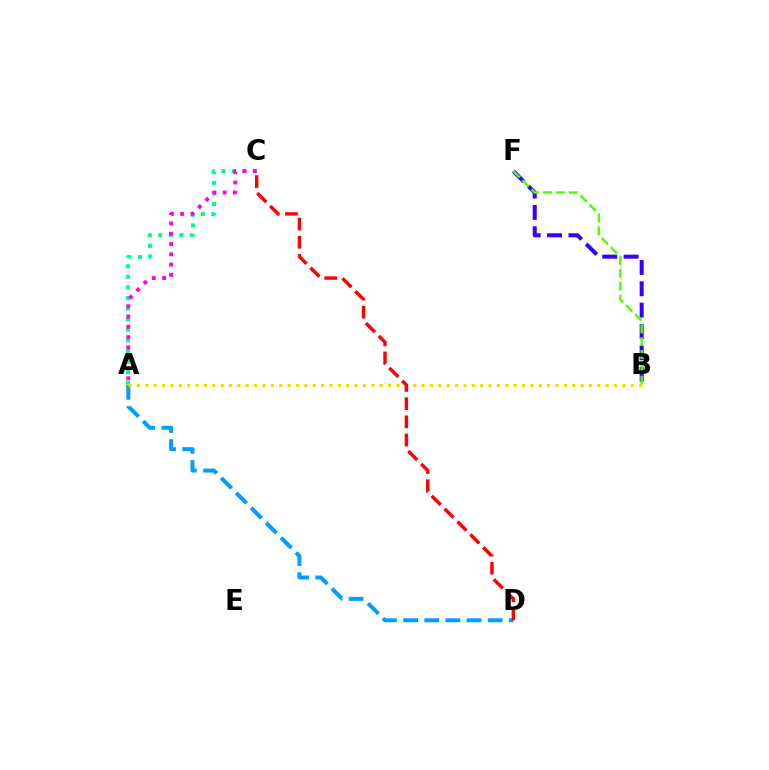{('A', 'C'): [{'color': '#00ff86', 'line_style': 'dotted', 'thickness': 2.88}, {'color': '#ff00ed', 'line_style': 'dotted', 'thickness': 2.79}], ('A', 'D'): [{'color': '#009eff', 'line_style': 'dashed', 'thickness': 2.87}], ('B', 'F'): [{'color': '#3700ff', 'line_style': 'dashed', 'thickness': 2.9}, {'color': '#4fff00', 'line_style': 'dashed', 'thickness': 1.75}], ('A', 'B'): [{'color': '#ffd500', 'line_style': 'dotted', 'thickness': 2.27}], ('C', 'D'): [{'color': '#ff0000', 'line_style': 'dashed', 'thickness': 2.47}]}